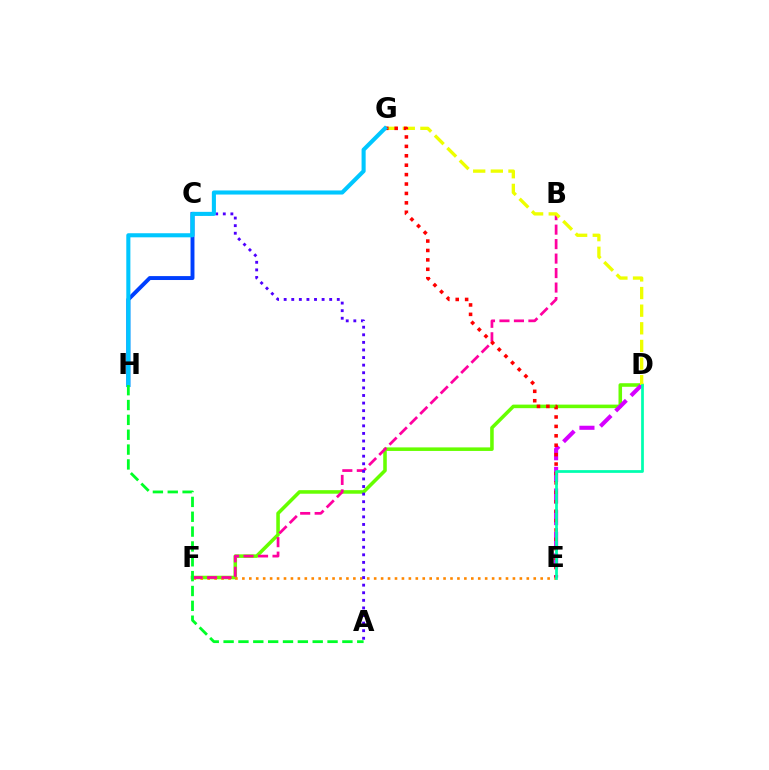{('D', 'F'): [{'color': '#66ff00', 'line_style': 'solid', 'thickness': 2.56}], ('E', 'F'): [{'color': '#ff8800', 'line_style': 'dotted', 'thickness': 1.88}], ('B', 'F'): [{'color': '#ff00a0', 'line_style': 'dashed', 'thickness': 1.97}], ('D', 'E'): [{'color': '#d600ff', 'line_style': 'dashed', 'thickness': 2.94}, {'color': '#00ffaf', 'line_style': 'solid', 'thickness': 1.98}], ('A', 'C'): [{'color': '#4f00ff', 'line_style': 'dotted', 'thickness': 2.06}], ('C', 'H'): [{'color': '#003fff', 'line_style': 'solid', 'thickness': 2.82}], ('D', 'G'): [{'color': '#eeff00', 'line_style': 'dashed', 'thickness': 2.39}], ('E', 'G'): [{'color': '#ff0000', 'line_style': 'dotted', 'thickness': 2.56}], ('G', 'H'): [{'color': '#00c7ff', 'line_style': 'solid', 'thickness': 2.94}], ('A', 'H'): [{'color': '#00ff27', 'line_style': 'dashed', 'thickness': 2.02}]}